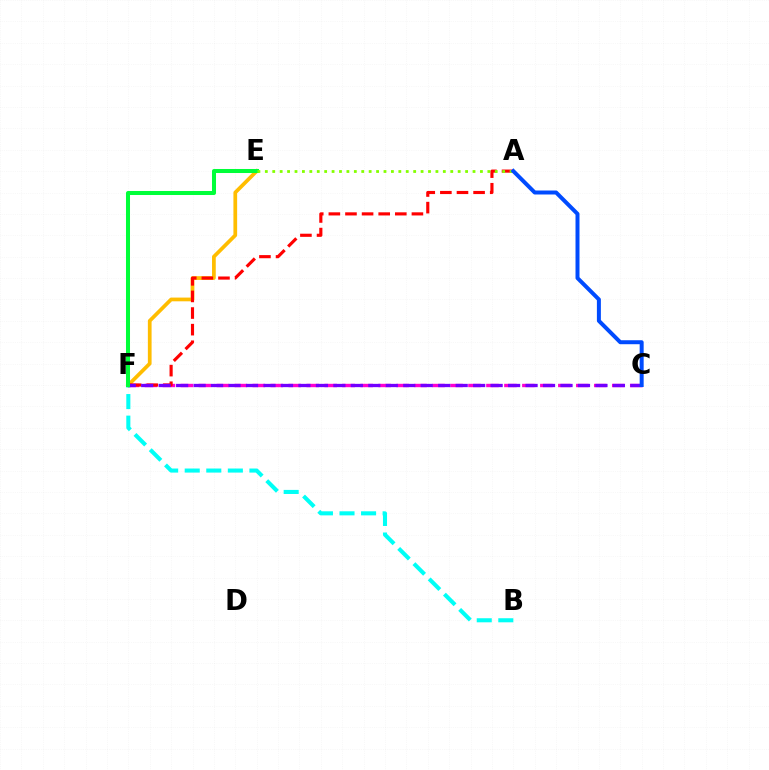{('B', 'F'): [{'color': '#00fff6', 'line_style': 'dashed', 'thickness': 2.93}], ('E', 'F'): [{'color': '#ffbd00', 'line_style': 'solid', 'thickness': 2.68}, {'color': '#00ff39', 'line_style': 'solid', 'thickness': 2.89}], ('C', 'F'): [{'color': '#ff00cf', 'line_style': 'dashed', 'thickness': 2.44}, {'color': '#7200ff', 'line_style': 'dashed', 'thickness': 2.37}], ('A', 'F'): [{'color': '#ff0000', 'line_style': 'dashed', 'thickness': 2.26}], ('A', 'E'): [{'color': '#84ff00', 'line_style': 'dotted', 'thickness': 2.02}], ('A', 'C'): [{'color': '#004bff', 'line_style': 'solid', 'thickness': 2.87}]}